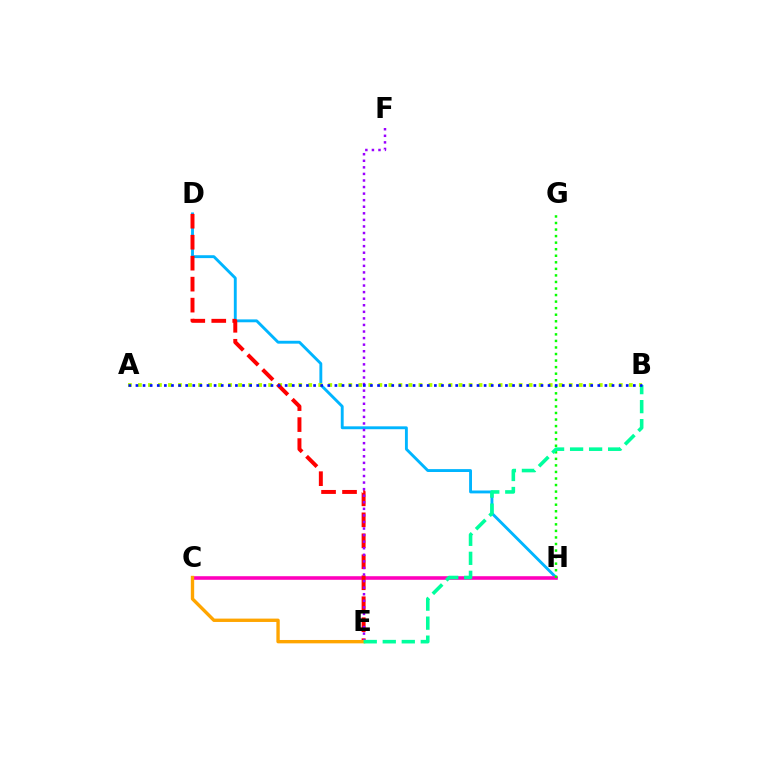{('D', 'H'): [{'color': '#00b5ff', 'line_style': 'solid', 'thickness': 2.07}], ('A', 'B'): [{'color': '#b3ff00', 'line_style': 'dotted', 'thickness': 2.72}, {'color': '#0010ff', 'line_style': 'dotted', 'thickness': 1.93}], ('C', 'H'): [{'color': '#ff00bd', 'line_style': 'solid', 'thickness': 2.58}], ('G', 'H'): [{'color': '#08ff00', 'line_style': 'dotted', 'thickness': 1.78}], ('D', 'E'): [{'color': '#ff0000', 'line_style': 'dashed', 'thickness': 2.85}], ('E', 'F'): [{'color': '#9b00ff', 'line_style': 'dotted', 'thickness': 1.78}], ('C', 'E'): [{'color': '#ffa500', 'line_style': 'solid', 'thickness': 2.42}], ('B', 'E'): [{'color': '#00ff9d', 'line_style': 'dashed', 'thickness': 2.58}]}